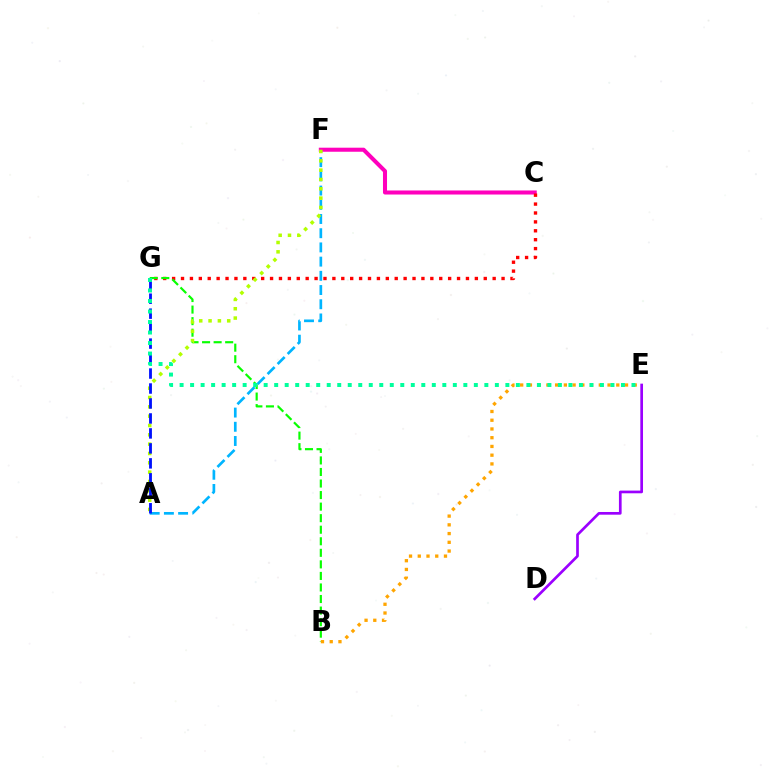{('A', 'F'): [{'color': '#00b5ff', 'line_style': 'dashed', 'thickness': 1.93}, {'color': '#b3ff00', 'line_style': 'dotted', 'thickness': 2.53}], ('C', 'F'): [{'color': '#ff00bd', 'line_style': 'solid', 'thickness': 2.91}], ('C', 'G'): [{'color': '#ff0000', 'line_style': 'dotted', 'thickness': 2.42}], ('B', 'G'): [{'color': '#08ff00', 'line_style': 'dashed', 'thickness': 1.57}], ('B', 'E'): [{'color': '#ffa500', 'line_style': 'dotted', 'thickness': 2.37}], ('D', 'E'): [{'color': '#9b00ff', 'line_style': 'solid', 'thickness': 1.94}], ('A', 'G'): [{'color': '#0010ff', 'line_style': 'dashed', 'thickness': 2.03}], ('E', 'G'): [{'color': '#00ff9d', 'line_style': 'dotted', 'thickness': 2.86}]}